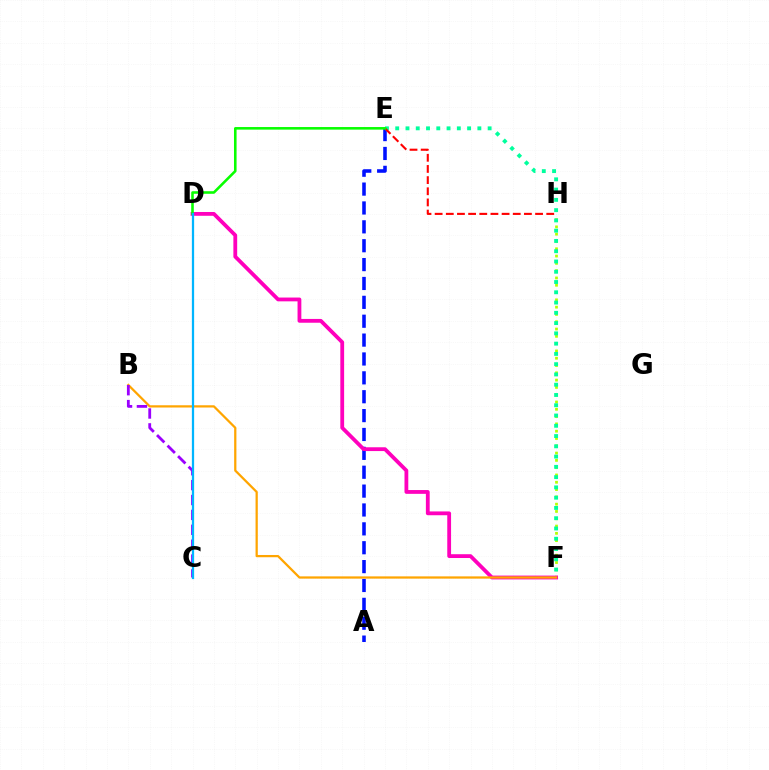{('F', 'H'): [{'color': '#b3ff00', 'line_style': 'dotted', 'thickness': 1.98}], ('A', 'E'): [{'color': '#0010ff', 'line_style': 'dashed', 'thickness': 2.56}], ('D', 'F'): [{'color': '#ff00bd', 'line_style': 'solid', 'thickness': 2.74}], ('E', 'F'): [{'color': '#00ff9d', 'line_style': 'dotted', 'thickness': 2.79}], ('E', 'H'): [{'color': '#ff0000', 'line_style': 'dashed', 'thickness': 1.52}], ('D', 'E'): [{'color': '#08ff00', 'line_style': 'solid', 'thickness': 1.86}], ('B', 'F'): [{'color': '#ffa500', 'line_style': 'solid', 'thickness': 1.62}], ('B', 'C'): [{'color': '#9b00ff', 'line_style': 'dashed', 'thickness': 2.02}], ('C', 'D'): [{'color': '#00b5ff', 'line_style': 'solid', 'thickness': 1.62}]}